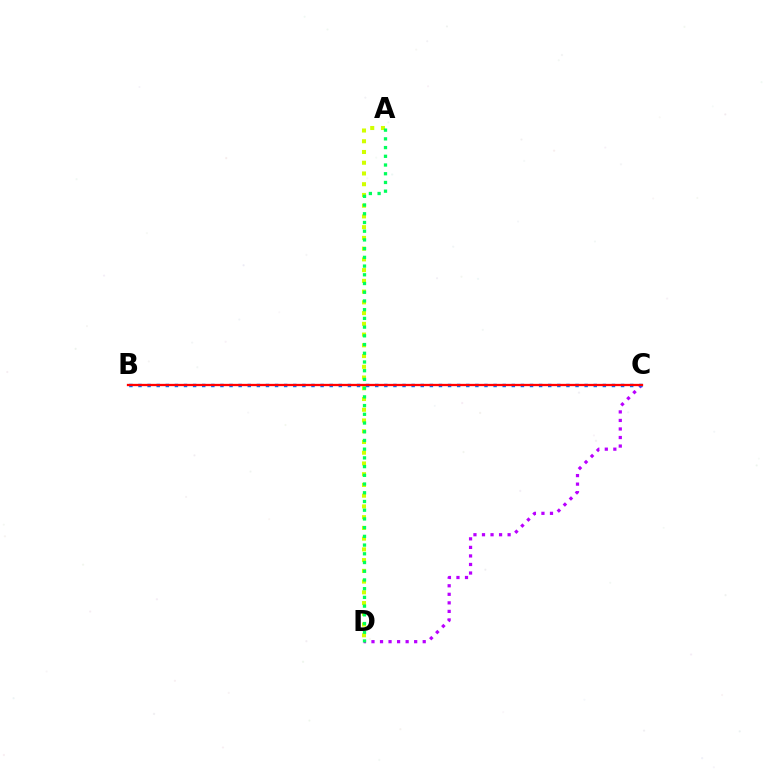{('A', 'D'): [{'color': '#d1ff00', 'line_style': 'dotted', 'thickness': 2.92}, {'color': '#00ff5c', 'line_style': 'dotted', 'thickness': 2.37}], ('C', 'D'): [{'color': '#b900ff', 'line_style': 'dotted', 'thickness': 2.32}], ('B', 'C'): [{'color': '#0074ff', 'line_style': 'dotted', 'thickness': 2.47}, {'color': '#ff0000', 'line_style': 'solid', 'thickness': 1.65}]}